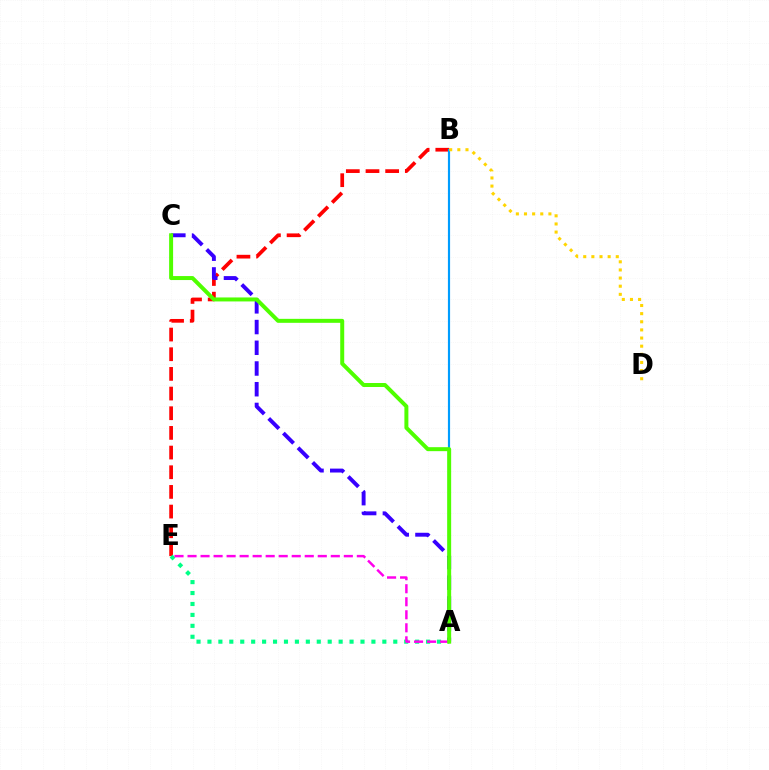{('B', 'E'): [{'color': '#ff0000', 'line_style': 'dashed', 'thickness': 2.67}], ('A', 'B'): [{'color': '#009eff', 'line_style': 'solid', 'thickness': 1.56}], ('A', 'E'): [{'color': '#00ff86', 'line_style': 'dotted', 'thickness': 2.97}, {'color': '#ff00ed', 'line_style': 'dashed', 'thickness': 1.77}], ('A', 'C'): [{'color': '#3700ff', 'line_style': 'dashed', 'thickness': 2.81}, {'color': '#4fff00', 'line_style': 'solid', 'thickness': 2.87}], ('B', 'D'): [{'color': '#ffd500', 'line_style': 'dotted', 'thickness': 2.21}]}